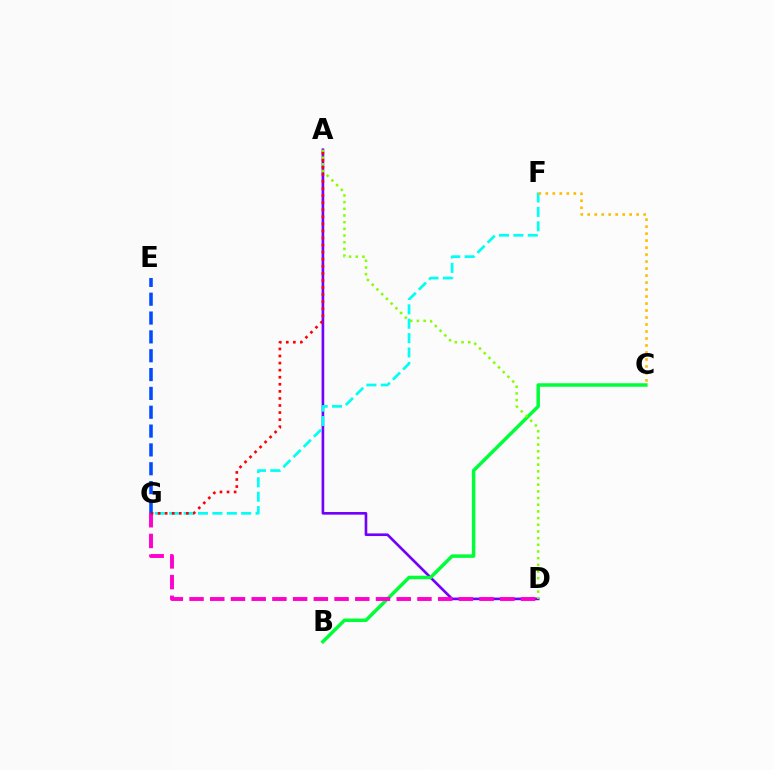{('A', 'D'): [{'color': '#7200ff', 'line_style': 'solid', 'thickness': 1.9}, {'color': '#84ff00', 'line_style': 'dotted', 'thickness': 1.82}], ('F', 'G'): [{'color': '#00fff6', 'line_style': 'dashed', 'thickness': 1.95}], ('B', 'C'): [{'color': '#00ff39', 'line_style': 'solid', 'thickness': 2.51}], ('C', 'F'): [{'color': '#ffbd00', 'line_style': 'dotted', 'thickness': 1.9}], ('D', 'G'): [{'color': '#ff00cf', 'line_style': 'dashed', 'thickness': 2.81}], ('A', 'G'): [{'color': '#ff0000', 'line_style': 'dotted', 'thickness': 1.92}], ('E', 'G'): [{'color': '#004bff', 'line_style': 'dashed', 'thickness': 2.56}]}